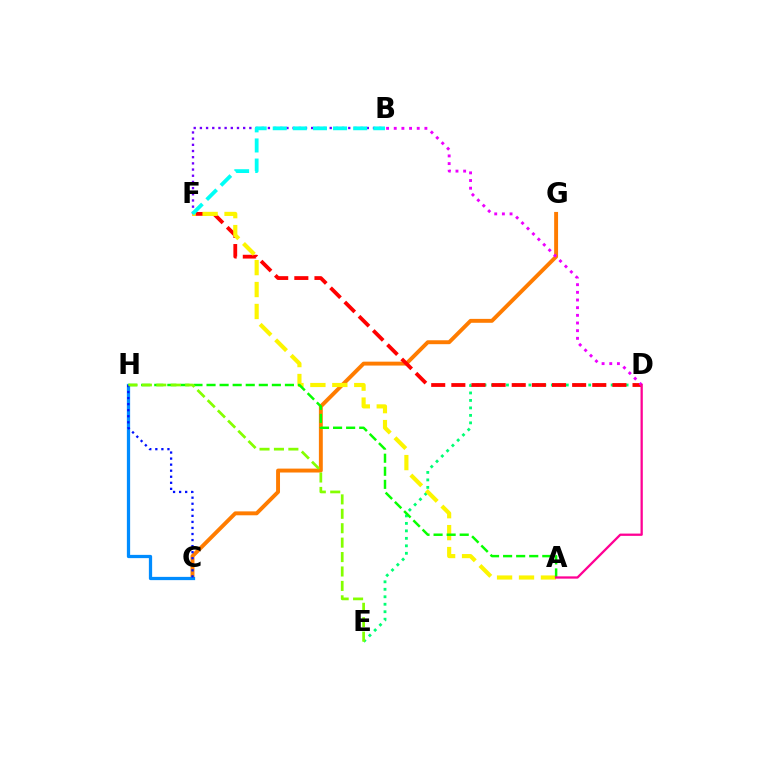{('D', 'E'): [{'color': '#00ff74', 'line_style': 'dotted', 'thickness': 2.03}], ('C', 'G'): [{'color': '#ff7c00', 'line_style': 'solid', 'thickness': 2.82}], ('C', 'H'): [{'color': '#008cff', 'line_style': 'solid', 'thickness': 2.34}, {'color': '#0010ff', 'line_style': 'dotted', 'thickness': 1.64}], ('B', 'F'): [{'color': '#7200ff', 'line_style': 'dotted', 'thickness': 1.68}, {'color': '#00fff6', 'line_style': 'dashed', 'thickness': 2.73}], ('D', 'F'): [{'color': '#ff0000', 'line_style': 'dashed', 'thickness': 2.73}], ('A', 'F'): [{'color': '#fcf500', 'line_style': 'dashed', 'thickness': 2.98}], ('A', 'H'): [{'color': '#08ff00', 'line_style': 'dashed', 'thickness': 1.77}], ('B', 'D'): [{'color': '#ee00ff', 'line_style': 'dotted', 'thickness': 2.08}], ('A', 'D'): [{'color': '#ff0094', 'line_style': 'solid', 'thickness': 1.64}], ('E', 'H'): [{'color': '#84ff00', 'line_style': 'dashed', 'thickness': 1.96}]}